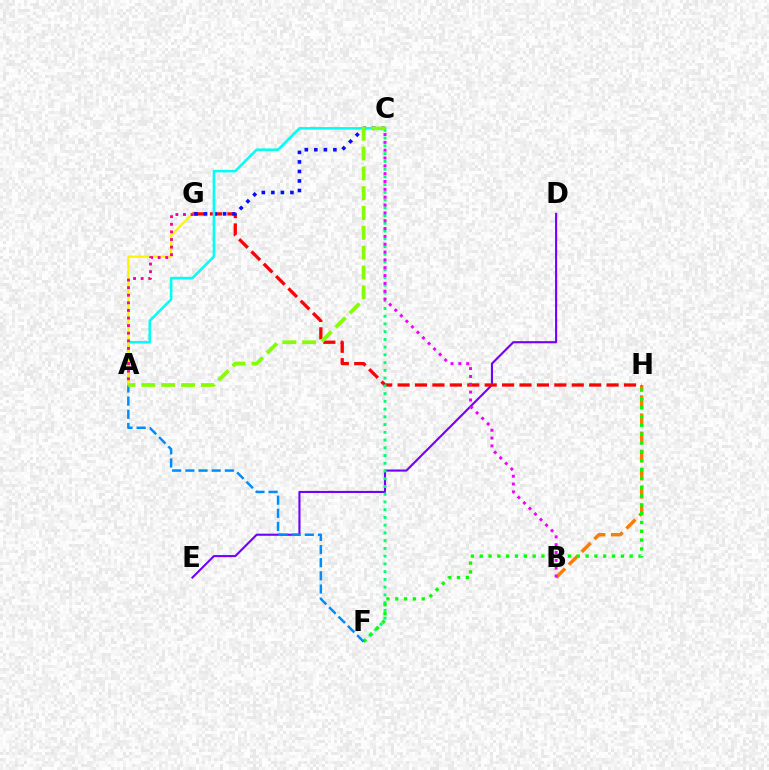{('D', 'E'): [{'color': '#7200ff', 'line_style': 'solid', 'thickness': 1.52}], ('B', 'H'): [{'color': '#ff7c00', 'line_style': 'dashed', 'thickness': 2.46}], ('G', 'H'): [{'color': '#ff0000', 'line_style': 'dashed', 'thickness': 2.37}], ('C', 'G'): [{'color': '#0010ff', 'line_style': 'dotted', 'thickness': 2.59}], ('C', 'F'): [{'color': '#00ff74', 'line_style': 'dotted', 'thickness': 2.1}], ('F', 'H'): [{'color': '#08ff00', 'line_style': 'dotted', 'thickness': 2.4}], ('A', 'F'): [{'color': '#008cff', 'line_style': 'dashed', 'thickness': 1.79}], ('A', 'C'): [{'color': '#00fff6', 'line_style': 'solid', 'thickness': 1.83}, {'color': '#84ff00', 'line_style': 'dashed', 'thickness': 2.69}], ('B', 'C'): [{'color': '#ee00ff', 'line_style': 'dotted', 'thickness': 2.13}], ('A', 'G'): [{'color': '#fcf500', 'line_style': 'solid', 'thickness': 1.61}, {'color': '#ff0094', 'line_style': 'dotted', 'thickness': 2.06}]}